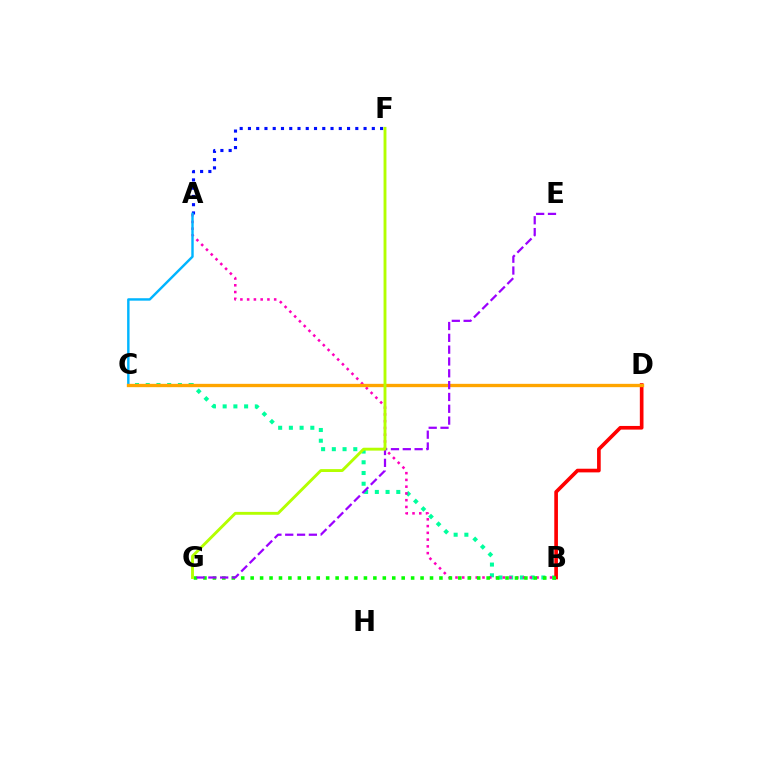{('B', 'C'): [{'color': '#00ff9d', 'line_style': 'dotted', 'thickness': 2.91}], ('B', 'D'): [{'color': '#ff0000', 'line_style': 'solid', 'thickness': 2.63}], ('A', 'B'): [{'color': '#ff00bd', 'line_style': 'dotted', 'thickness': 1.84}], ('B', 'G'): [{'color': '#08ff00', 'line_style': 'dotted', 'thickness': 2.56}], ('A', 'F'): [{'color': '#0010ff', 'line_style': 'dotted', 'thickness': 2.24}], ('A', 'C'): [{'color': '#00b5ff', 'line_style': 'solid', 'thickness': 1.75}], ('C', 'D'): [{'color': '#ffa500', 'line_style': 'solid', 'thickness': 2.4}], ('E', 'G'): [{'color': '#9b00ff', 'line_style': 'dashed', 'thickness': 1.61}], ('F', 'G'): [{'color': '#b3ff00', 'line_style': 'solid', 'thickness': 2.08}]}